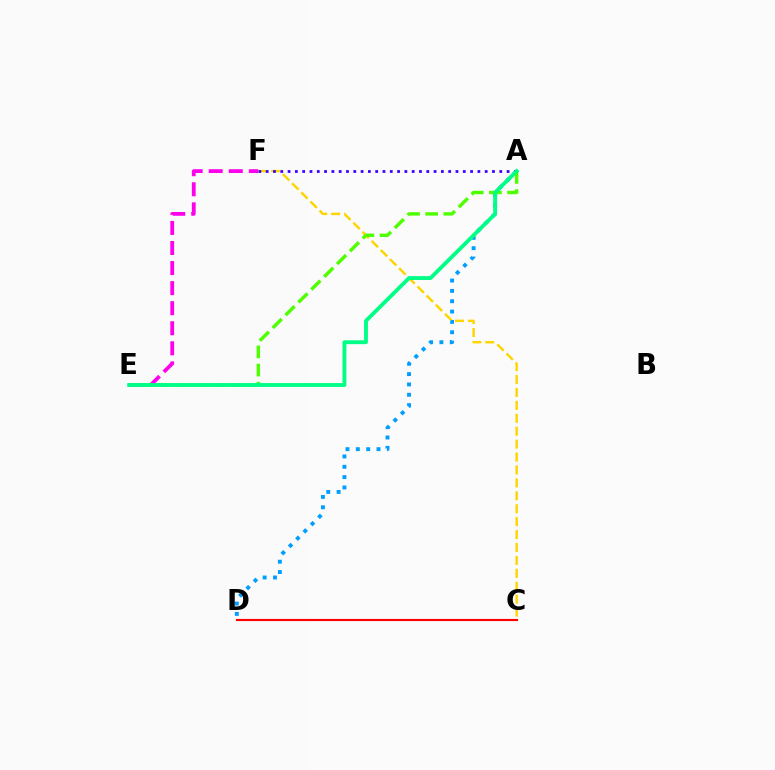{('A', 'D'): [{'color': '#009eff', 'line_style': 'dotted', 'thickness': 2.81}], ('E', 'F'): [{'color': '#ff00ed', 'line_style': 'dashed', 'thickness': 2.73}], ('C', 'F'): [{'color': '#ffd500', 'line_style': 'dashed', 'thickness': 1.75}], ('A', 'E'): [{'color': '#4fff00', 'line_style': 'dashed', 'thickness': 2.47}, {'color': '#00ff86', 'line_style': 'solid', 'thickness': 2.78}], ('C', 'D'): [{'color': '#ff0000', 'line_style': 'solid', 'thickness': 1.55}], ('A', 'F'): [{'color': '#3700ff', 'line_style': 'dotted', 'thickness': 1.98}]}